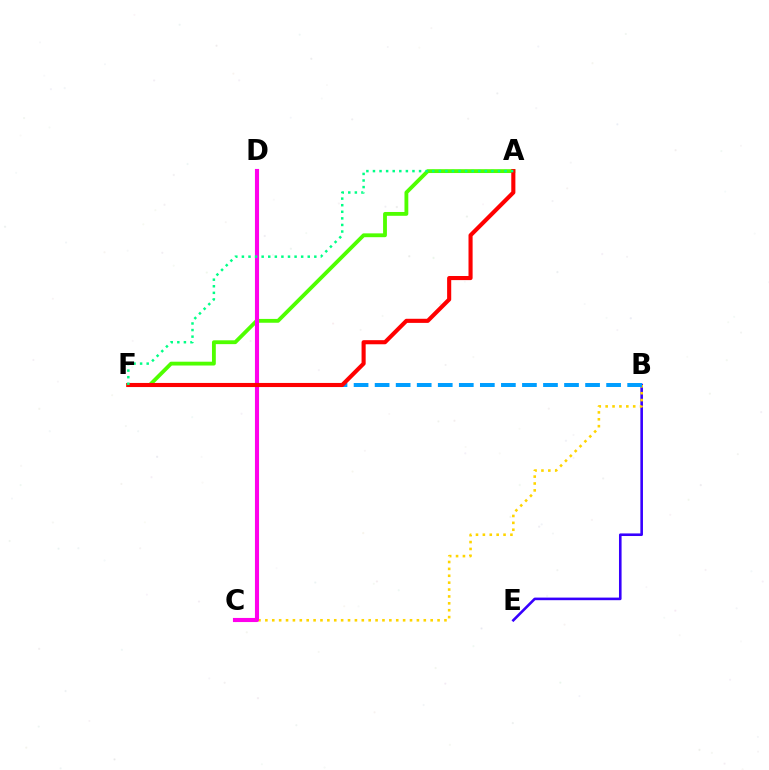{('A', 'F'): [{'color': '#4fff00', 'line_style': 'solid', 'thickness': 2.75}, {'color': '#ff0000', 'line_style': 'solid', 'thickness': 2.95}, {'color': '#00ff86', 'line_style': 'dotted', 'thickness': 1.79}], ('B', 'E'): [{'color': '#3700ff', 'line_style': 'solid', 'thickness': 1.87}], ('B', 'C'): [{'color': '#ffd500', 'line_style': 'dotted', 'thickness': 1.87}], ('B', 'F'): [{'color': '#009eff', 'line_style': 'dashed', 'thickness': 2.86}], ('C', 'D'): [{'color': '#ff00ed', 'line_style': 'solid', 'thickness': 2.96}]}